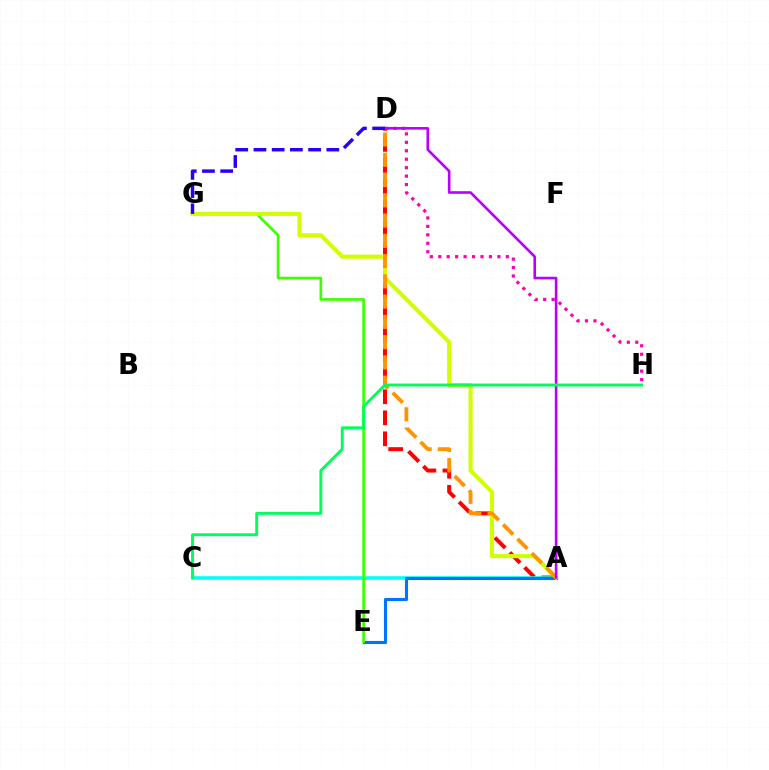{('A', 'D'): [{'color': '#ff0000', 'line_style': 'dashed', 'thickness': 2.86}, {'color': '#ff9400', 'line_style': 'dashed', 'thickness': 2.75}, {'color': '#b900ff', 'line_style': 'solid', 'thickness': 1.88}], ('A', 'C'): [{'color': '#00fff6', 'line_style': 'solid', 'thickness': 2.56}], ('A', 'E'): [{'color': '#0074ff', 'line_style': 'solid', 'thickness': 2.24}], ('E', 'G'): [{'color': '#3dff00', 'line_style': 'solid', 'thickness': 1.91}], ('A', 'G'): [{'color': '#d1ff00', 'line_style': 'solid', 'thickness': 2.94}], ('D', 'H'): [{'color': '#ff00ac', 'line_style': 'dotted', 'thickness': 2.3}], ('D', 'G'): [{'color': '#2500ff', 'line_style': 'dashed', 'thickness': 2.48}], ('C', 'H'): [{'color': '#00ff5c', 'line_style': 'solid', 'thickness': 2.09}]}